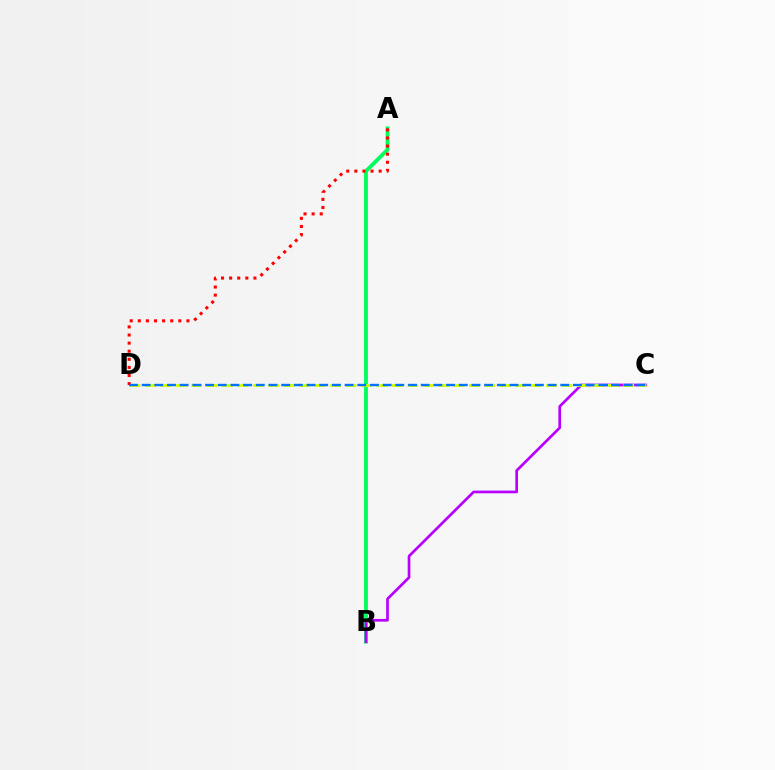{('A', 'B'): [{'color': '#00ff5c', 'line_style': 'solid', 'thickness': 2.76}], ('B', 'C'): [{'color': '#b900ff', 'line_style': 'solid', 'thickness': 1.94}], ('C', 'D'): [{'color': '#d1ff00', 'line_style': 'dashed', 'thickness': 2.1}, {'color': '#0074ff', 'line_style': 'dashed', 'thickness': 1.72}], ('A', 'D'): [{'color': '#ff0000', 'line_style': 'dotted', 'thickness': 2.2}]}